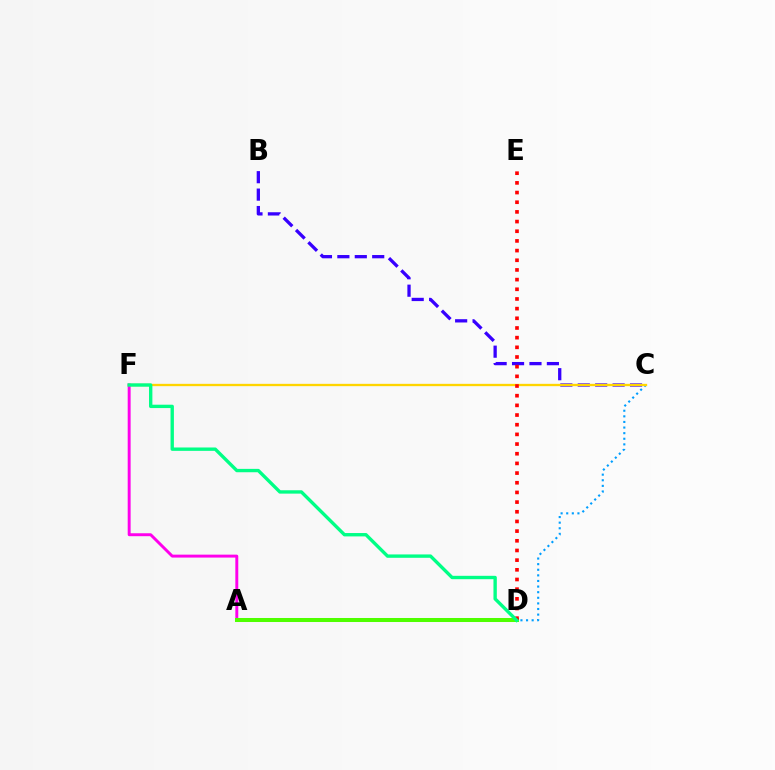{('C', 'D'): [{'color': '#009eff', 'line_style': 'dotted', 'thickness': 1.52}], ('A', 'F'): [{'color': '#ff00ed', 'line_style': 'solid', 'thickness': 2.11}], ('A', 'D'): [{'color': '#4fff00', 'line_style': 'solid', 'thickness': 2.89}], ('B', 'C'): [{'color': '#3700ff', 'line_style': 'dashed', 'thickness': 2.37}], ('C', 'F'): [{'color': '#ffd500', 'line_style': 'solid', 'thickness': 1.67}], ('D', 'E'): [{'color': '#ff0000', 'line_style': 'dotted', 'thickness': 2.63}], ('D', 'F'): [{'color': '#00ff86', 'line_style': 'solid', 'thickness': 2.42}]}